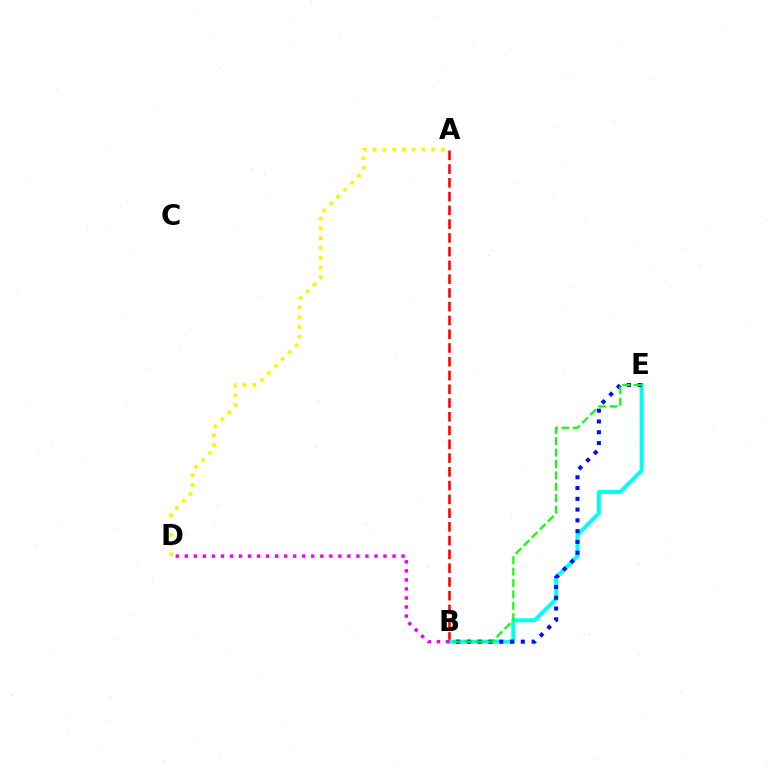{('A', 'B'): [{'color': '#ff0000', 'line_style': 'dashed', 'thickness': 1.87}], ('B', 'E'): [{'color': '#00fff6', 'line_style': 'solid', 'thickness': 2.86}, {'color': '#0010ff', 'line_style': 'dotted', 'thickness': 2.93}, {'color': '#08ff00', 'line_style': 'dashed', 'thickness': 1.55}], ('A', 'D'): [{'color': '#fcf500', 'line_style': 'dotted', 'thickness': 2.65}], ('B', 'D'): [{'color': '#ee00ff', 'line_style': 'dotted', 'thickness': 2.45}]}